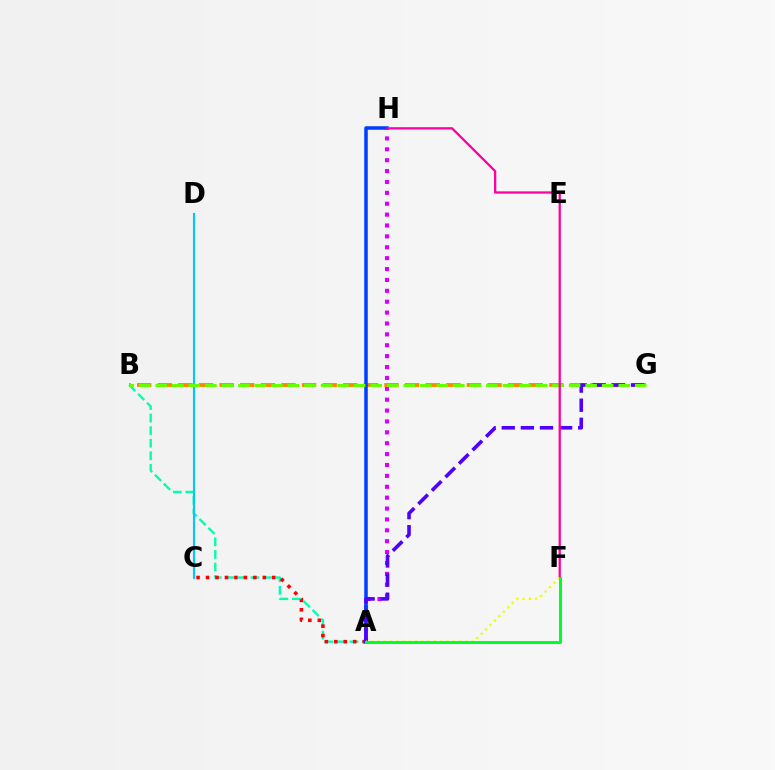{('A', 'B'): [{'color': '#00ffaf', 'line_style': 'dashed', 'thickness': 1.71}], ('A', 'H'): [{'color': '#d600ff', 'line_style': 'dotted', 'thickness': 2.96}, {'color': '#003fff', 'line_style': 'solid', 'thickness': 2.53}], ('B', 'G'): [{'color': '#ff8800', 'line_style': 'dashed', 'thickness': 2.8}, {'color': '#66ff00', 'line_style': 'dashed', 'thickness': 2.25}], ('A', 'C'): [{'color': '#ff0000', 'line_style': 'dotted', 'thickness': 2.57}], ('A', 'G'): [{'color': '#4f00ff', 'line_style': 'dashed', 'thickness': 2.6}], ('C', 'D'): [{'color': '#00c7ff', 'line_style': 'solid', 'thickness': 1.52}], ('F', 'H'): [{'color': '#ff00a0', 'line_style': 'solid', 'thickness': 1.64}], ('A', 'F'): [{'color': '#eeff00', 'line_style': 'dotted', 'thickness': 1.7}, {'color': '#00ff27', 'line_style': 'solid', 'thickness': 2.17}]}